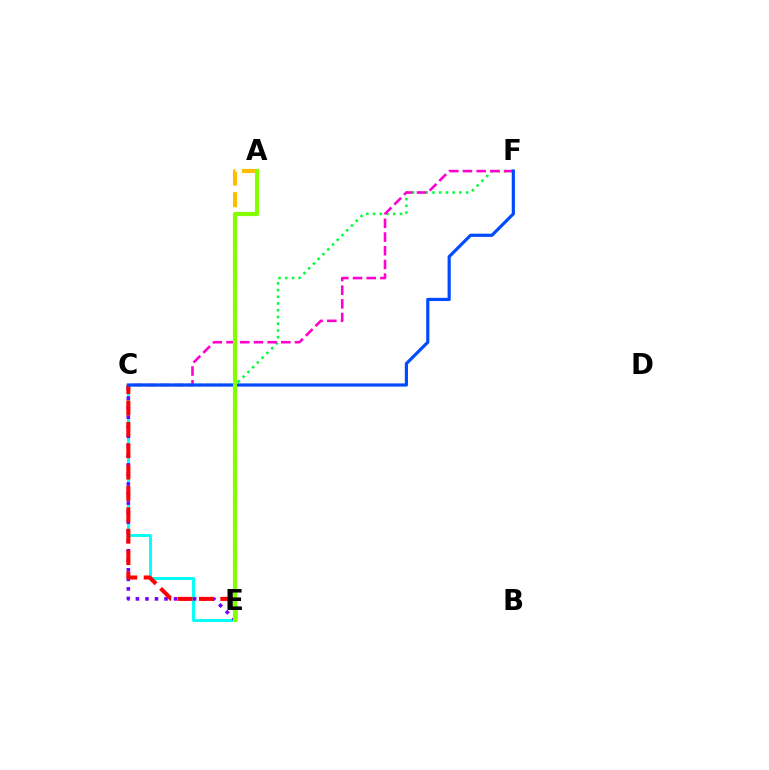{('C', 'E'): [{'color': '#00fff6', 'line_style': 'solid', 'thickness': 2.09}, {'color': '#7200ff', 'line_style': 'dotted', 'thickness': 2.59}, {'color': '#ff0000', 'line_style': 'dashed', 'thickness': 2.9}], ('C', 'F'): [{'color': '#00ff39', 'line_style': 'dotted', 'thickness': 1.83}, {'color': '#ff00cf', 'line_style': 'dashed', 'thickness': 1.86}, {'color': '#004bff', 'line_style': 'solid', 'thickness': 2.29}], ('A', 'E'): [{'color': '#ffbd00', 'line_style': 'dashed', 'thickness': 2.93}, {'color': '#84ff00', 'line_style': 'solid', 'thickness': 2.97}]}